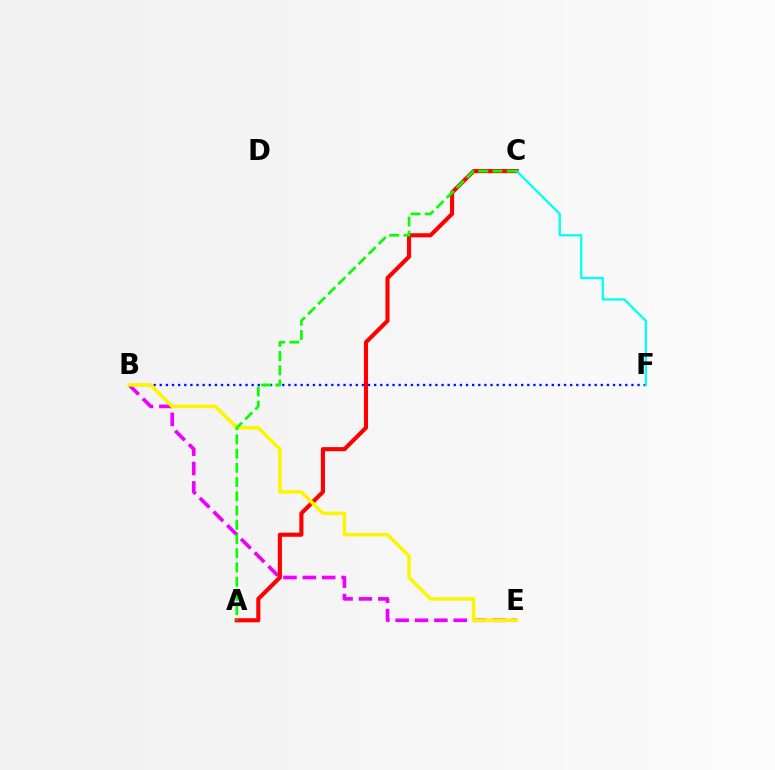{('B', 'E'): [{'color': '#ee00ff', 'line_style': 'dashed', 'thickness': 2.63}, {'color': '#fcf500', 'line_style': 'solid', 'thickness': 2.51}], ('B', 'F'): [{'color': '#0010ff', 'line_style': 'dotted', 'thickness': 1.66}], ('A', 'C'): [{'color': '#ff0000', 'line_style': 'solid', 'thickness': 2.96}, {'color': '#08ff00', 'line_style': 'dashed', 'thickness': 1.93}], ('C', 'F'): [{'color': '#00fff6', 'line_style': 'solid', 'thickness': 1.65}]}